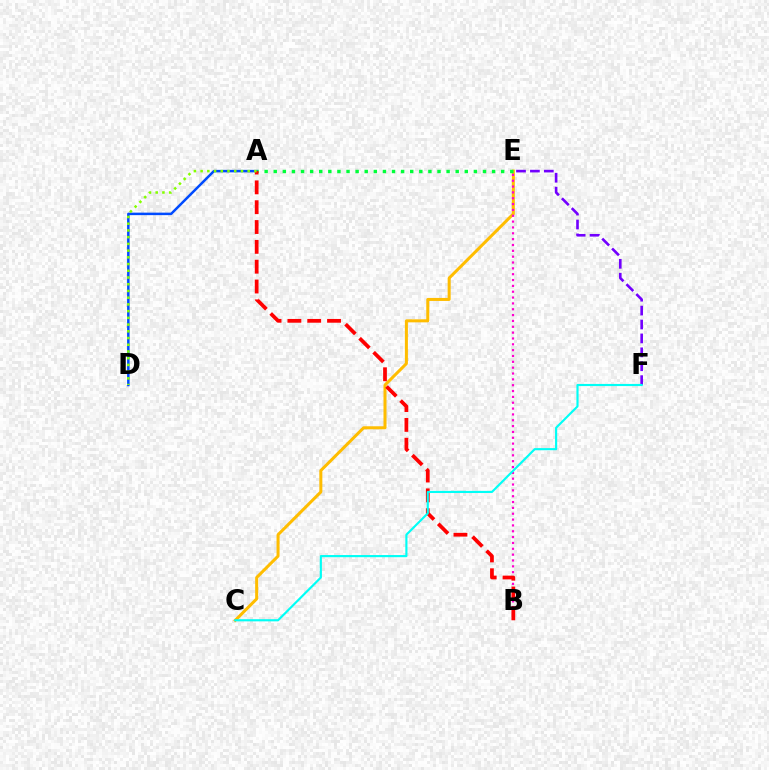{('C', 'E'): [{'color': '#ffbd00', 'line_style': 'solid', 'thickness': 2.17}], ('A', 'D'): [{'color': '#004bff', 'line_style': 'solid', 'thickness': 1.8}, {'color': '#84ff00', 'line_style': 'dotted', 'thickness': 1.83}], ('B', 'E'): [{'color': '#ff00cf', 'line_style': 'dotted', 'thickness': 1.59}], ('A', 'E'): [{'color': '#00ff39', 'line_style': 'dotted', 'thickness': 2.47}], ('A', 'B'): [{'color': '#ff0000', 'line_style': 'dashed', 'thickness': 2.69}], ('E', 'F'): [{'color': '#7200ff', 'line_style': 'dashed', 'thickness': 1.89}], ('C', 'F'): [{'color': '#00fff6', 'line_style': 'solid', 'thickness': 1.55}]}